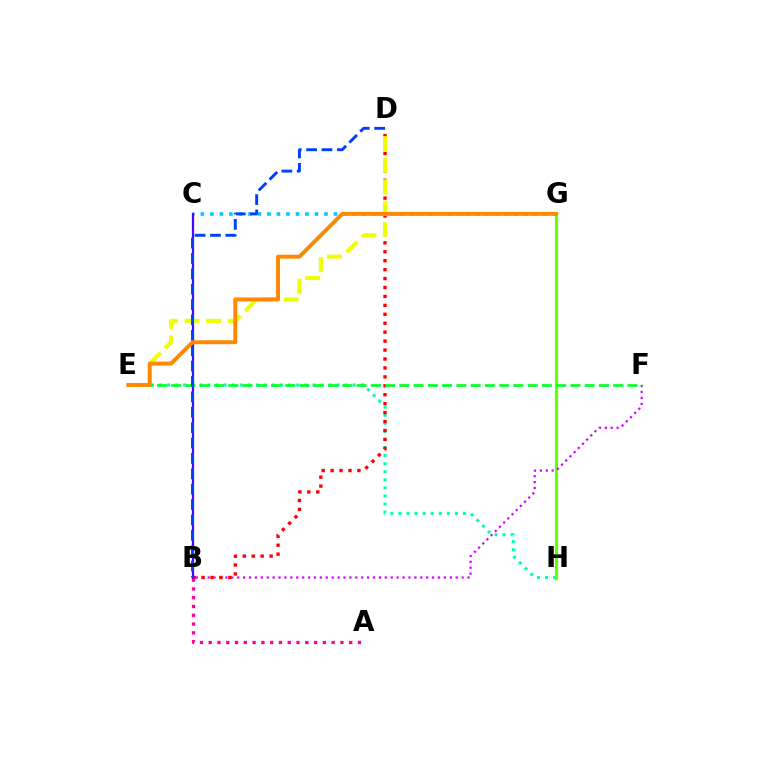{('E', 'H'): [{'color': '#00ffaf', 'line_style': 'dotted', 'thickness': 2.19}], ('G', 'H'): [{'color': '#66ff00', 'line_style': 'solid', 'thickness': 2.3}], ('B', 'F'): [{'color': '#d600ff', 'line_style': 'dotted', 'thickness': 1.6}], ('B', 'D'): [{'color': '#ff0000', 'line_style': 'dotted', 'thickness': 2.43}, {'color': '#003fff', 'line_style': 'dashed', 'thickness': 2.09}], ('C', 'G'): [{'color': '#00c7ff', 'line_style': 'dotted', 'thickness': 2.58}], ('B', 'C'): [{'color': '#4f00ff', 'line_style': 'solid', 'thickness': 1.62}], ('E', 'F'): [{'color': '#00ff27', 'line_style': 'dashed', 'thickness': 1.94}], ('A', 'B'): [{'color': '#ff00a0', 'line_style': 'dotted', 'thickness': 2.39}], ('D', 'E'): [{'color': '#eeff00', 'line_style': 'dashed', 'thickness': 2.93}], ('E', 'G'): [{'color': '#ff8800', 'line_style': 'solid', 'thickness': 2.83}]}